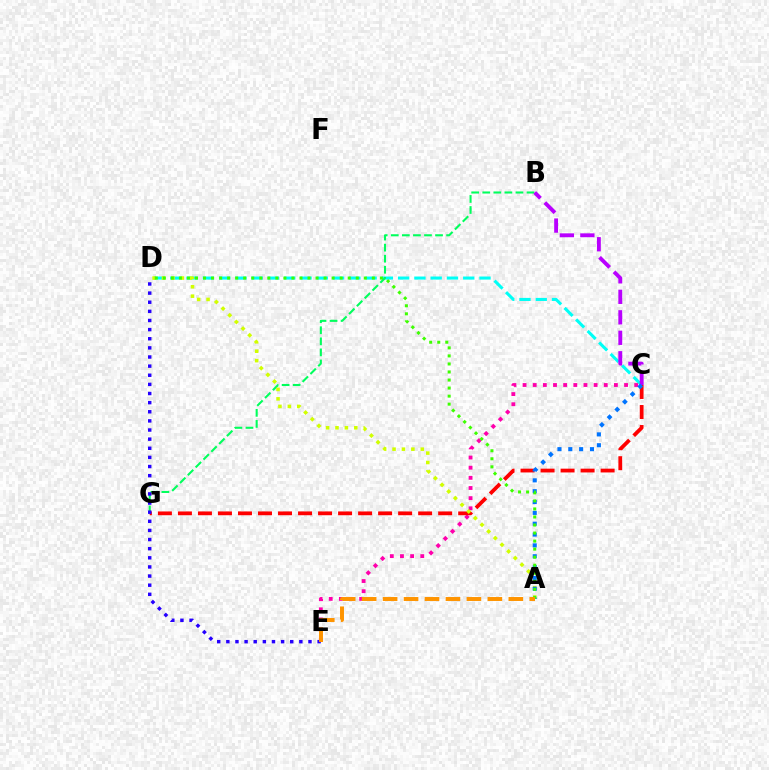{('C', 'D'): [{'color': '#00fff6', 'line_style': 'dashed', 'thickness': 2.21}], ('B', 'G'): [{'color': '#00ff5c', 'line_style': 'dashed', 'thickness': 1.5}], ('C', 'E'): [{'color': '#ff00ac', 'line_style': 'dotted', 'thickness': 2.76}], ('C', 'G'): [{'color': '#ff0000', 'line_style': 'dashed', 'thickness': 2.72}], ('D', 'E'): [{'color': '#2500ff', 'line_style': 'dotted', 'thickness': 2.48}], ('A', 'D'): [{'color': '#d1ff00', 'line_style': 'dotted', 'thickness': 2.56}, {'color': '#3dff00', 'line_style': 'dotted', 'thickness': 2.18}], ('B', 'C'): [{'color': '#b900ff', 'line_style': 'dashed', 'thickness': 2.78}], ('A', 'C'): [{'color': '#0074ff', 'line_style': 'dotted', 'thickness': 2.95}], ('A', 'E'): [{'color': '#ff9400', 'line_style': 'dashed', 'thickness': 2.85}]}